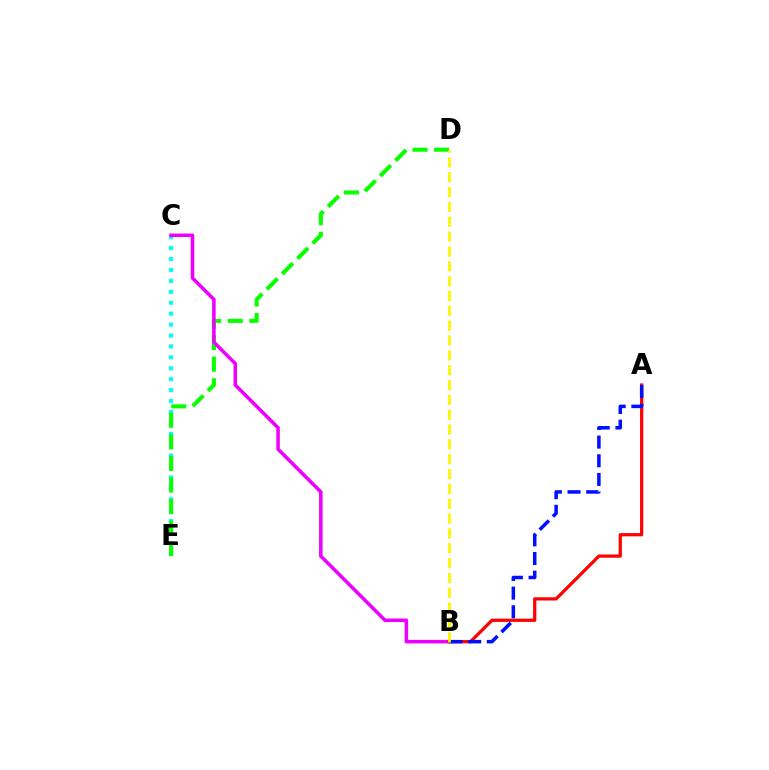{('C', 'E'): [{'color': '#00fff6', 'line_style': 'dotted', 'thickness': 2.97}], ('D', 'E'): [{'color': '#08ff00', 'line_style': 'dashed', 'thickness': 2.93}], ('B', 'C'): [{'color': '#ee00ff', 'line_style': 'solid', 'thickness': 2.54}], ('A', 'B'): [{'color': '#ff0000', 'line_style': 'solid', 'thickness': 2.32}, {'color': '#0010ff', 'line_style': 'dashed', 'thickness': 2.54}], ('B', 'D'): [{'color': '#fcf500', 'line_style': 'dashed', 'thickness': 2.02}]}